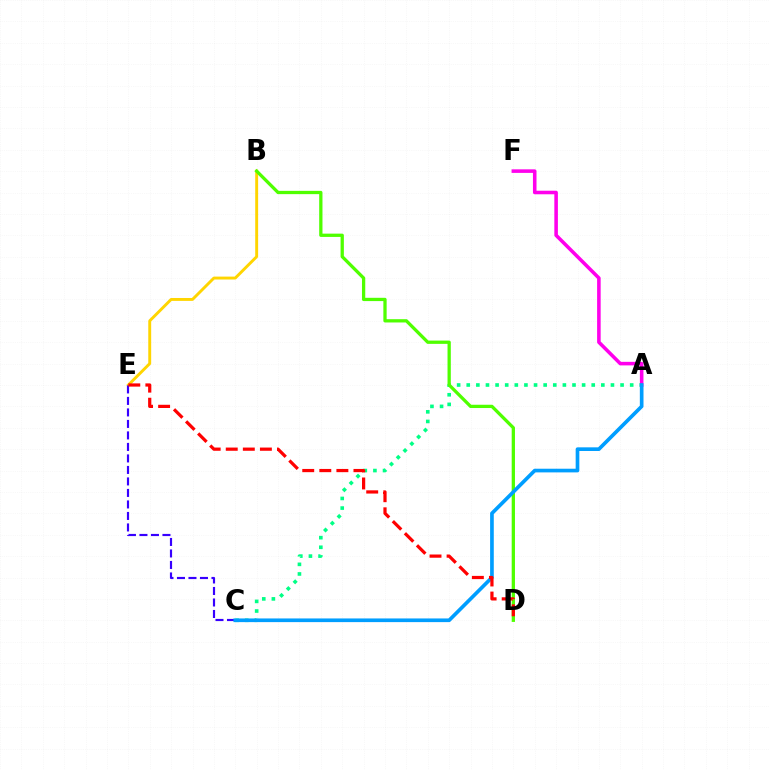{('A', 'C'): [{'color': '#00ff86', 'line_style': 'dotted', 'thickness': 2.61}, {'color': '#009eff', 'line_style': 'solid', 'thickness': 2.64}], ('A', 'F'): [{'color': '#ff00ed', 'line_style': 'solid', 'thickness': 2.56}], ('B', 'E'): [{'color': '#ffd500', 'line_style': 'solid', 'thickness': 2.09}], ('B', 'D'): [{'color': '#4fff00', 'line_style': 'solid', 'thickness': 2.36}], ('C', 'E'): [{'color': '#3700ff', 'line_style': 'dashed', 'thickness': 1.56}], ('D', 'E'): [{'color': '#ff0000', 'line_style': 'dashed', 'thickness': 2.32}]}